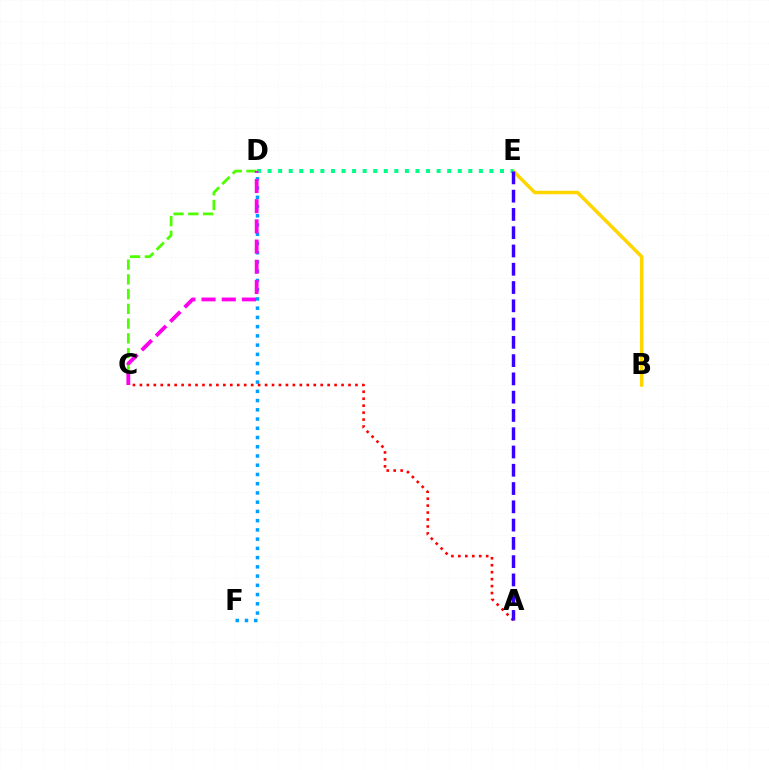{('D', 'F'): [{'color': '#009eff', 'line_style': 'dotted', 'thickness': 2.51}], ('B', 'E'): [{'color': '#ffd500', 'line_style': 'solid', 'thickness': 2.49}], ('D', 'E'): [{'color': '#00ff86', 'line_style': 'dotted', 'thickness': 2.87}], ('C', 'D'): [{'color': '#4fff00', 'line_style': 'dashed', 'thickness': 2.0}, {'color': '#ff00ed', 'line_style': 'dashed', 'thickness': 2.74}], ('A', 'C'): [{'color': '#ff0000', 'line_style': 'dotted', 'thickness': 1.89}], ('A', 'E'): [{'color': '#3700ff', 'line_style': 'dashed', 'thickness': 2.48}]}